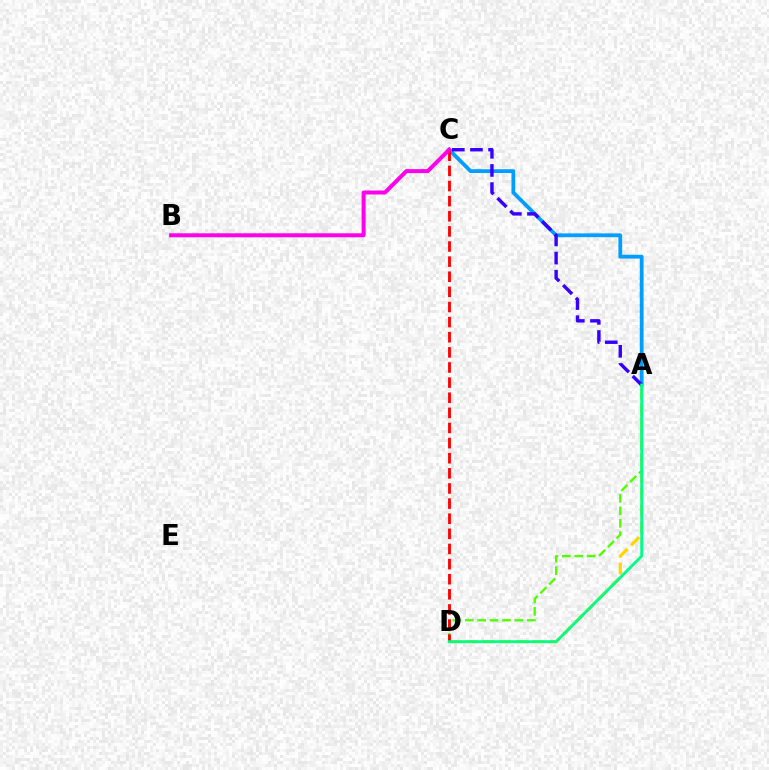{('A', 'C'): [{'color': '#009eff', 'line_style': 'solid', 'thickness': 2.73}, {'color': '#3700ff', 'line_style': 'dashed', 'thickness': 2.46}], ('A', 'D'): [{'color': '#ffd500', 'line_style': 'dashed', 'thickness': 2.27}, {'color': '#4fff00', 'line_style': 'dashed', 'thickness': 1.68}, {'color': '#00ff86', 'line_style': 'solid', 'thickness': 2.05}], ('C', 'D'): [{'color': '#ff0000', 'line_style': 'dashed', 'thickness': 2.05}], ('B', 'C'): [{'color': '#ff00ed', 'line_style': 'solid', 'thickness': 2.87}]}